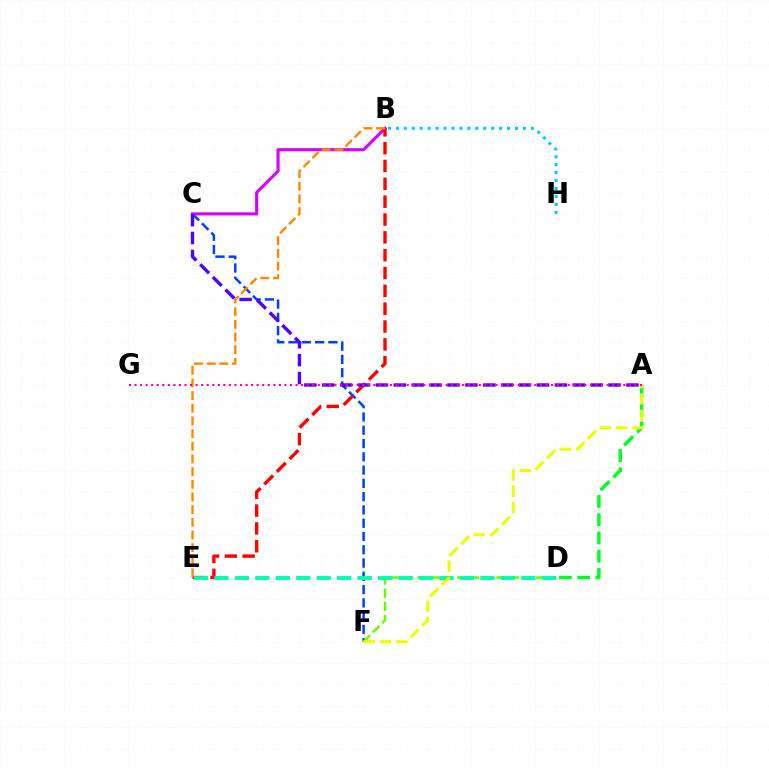{('C', 'F'): [{'color': '#003fff', 'line_style': 'dashed', 'thickness': 1.8}], ('B', 'C'): [{'color': '#d600ff', 'line_style': 'solid', 'thickness': 2.26}], ('B', 'H'): [{'color': '#00c7ff', 'line_style': 'dotted', 'thickness': 2.16}], ('D', 'F'): [{'color': '#66ff00', 'line_style': 'dashed', 'thickness': 1.79}], ('B', 'E'): [{'color': '#ff0000', 'line_style': 'dashed', 'thickness': 2.42}, {'color': '#ff8800', 'line_style': 'dashed', 'thickness': 1.72}], ('D', 'E'): [{'color': '#00ffaf', 'line_style': 'dashed', 'thickness': 2.78}], ('A', 'D'): [{'color': '#00ff27', 'line_style': 'dashed', 'thickness': 2.48}], ('A', 'F'): [{'color': '#eeff00', 'line_style': 'dashed', 'thickness': 2.21}], ('A', 'C'): [{'color': '#4f00ff', 'line_style': 'dashed', 'thickness': 2.43}], ('A', 'G'): [{'color': '#ff00a0', 'line_style': 'dotted', 'thickness': 1.51}]}